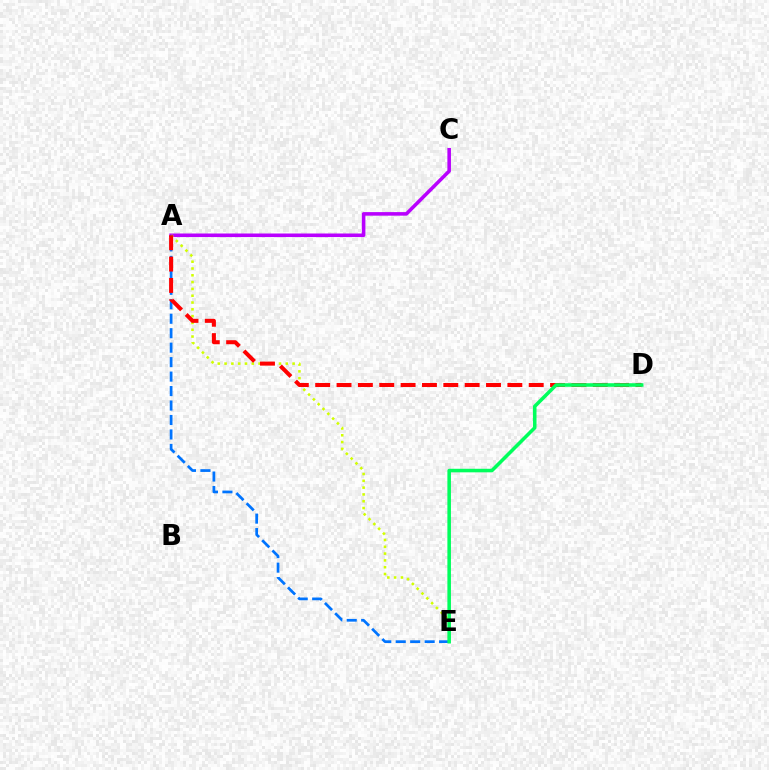{('A', 'C'): [{'color': '#b900ff', 'line_style': 'solid', 'thickness': 2.56}], ('A', 'E'): [{'color': '#d1ff00', 'line_style': 'dotted', 'thickness': 1.85}, {'color': '#0074ff', 'line_style': 'dashed', 'thickness': 1.97}], ('A', 'D'): [{'color': '#ff0000', 'line_style': 'dashed', 'thickness': 2.9}], ('D', 'E'): [{'color': '#00ff5c', 'line_style': 'solid', 'thickness': 2.56}]}